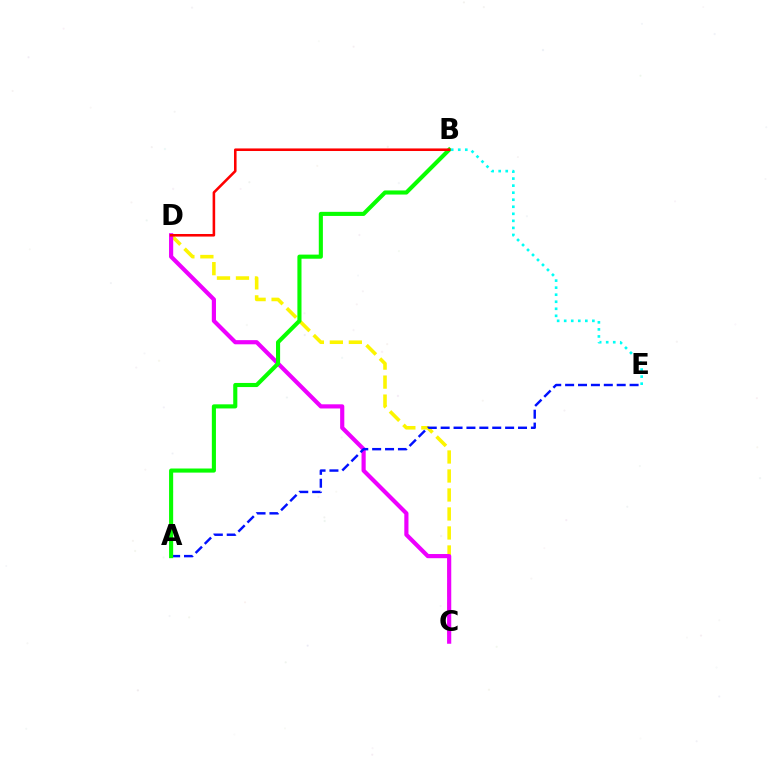{('C', 'D'): [{'color': '#fcf500', 'line_style': 'dashed', 'thickness': 2.58}, {'color': '#ee00ff', 'line_style': 'solid', 'thickness': 3.0}], ('A', 'E'): [{'color': '#0010ff', 'line_style': 'dashed', 'thickness': 1.75}], ('A', 'B'): [{'color': '#08ff00', 'line_style': 'solid', 'thickness': 2.96}], ('B', 'D'): [{'color': '#ff0000', 'line_style': 'solid', 'thickness': 1.85}], ('B', 'E'): [{'color': '#00fff6', 'line_style': 'dotted', 'thickness': 1.91}]}